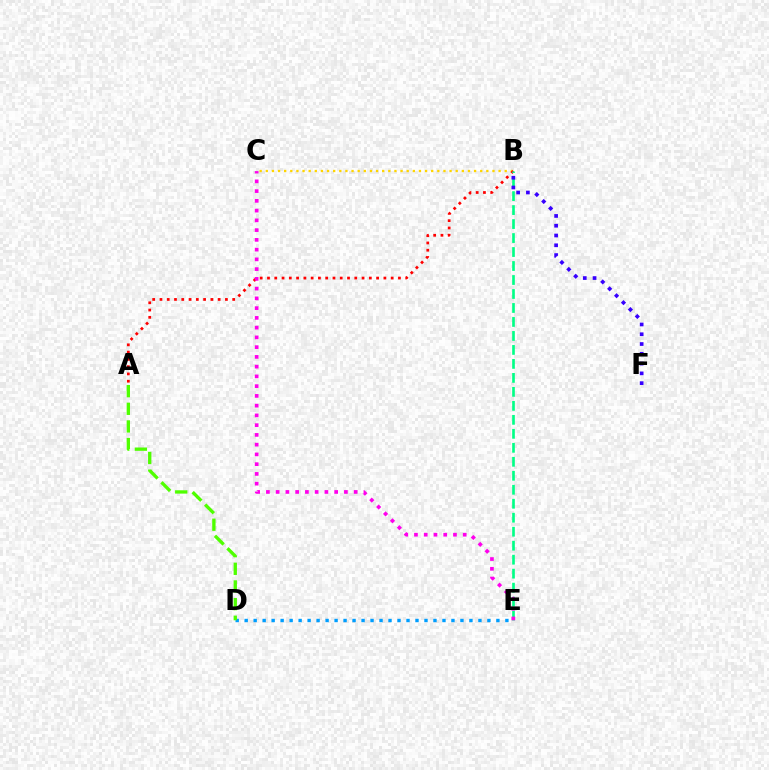{('B', 'C'): [{'color': '#ffd500', 'line_style': 'dotted', 'thickness': 1.66}], ('A', 'B'): [{'color': '#ff0000', 'line_style': 'dotted', 'thickness': 1.98}], ('B', 'E'): [{'color': '#00ff86', 'line_style': 'dashed', 'thickness': 1.9}], ('C', 'E'): [{'color': '#ff00ed', 'line_style': 'dotted', 'thickness': 2.65}], ('D', 'E'): [{'color': '#009eff', 'line_style': 'dotted', 'thickness': 2.44}], ('A', 'D'): [{'color': '#4fff00', 'line_style': 'dashed', 'thickness': 2.4}], ('B', 'F'): [{'color': '#3700ff', 'line_style': 'dotted', 'thickness': 2.66}]}